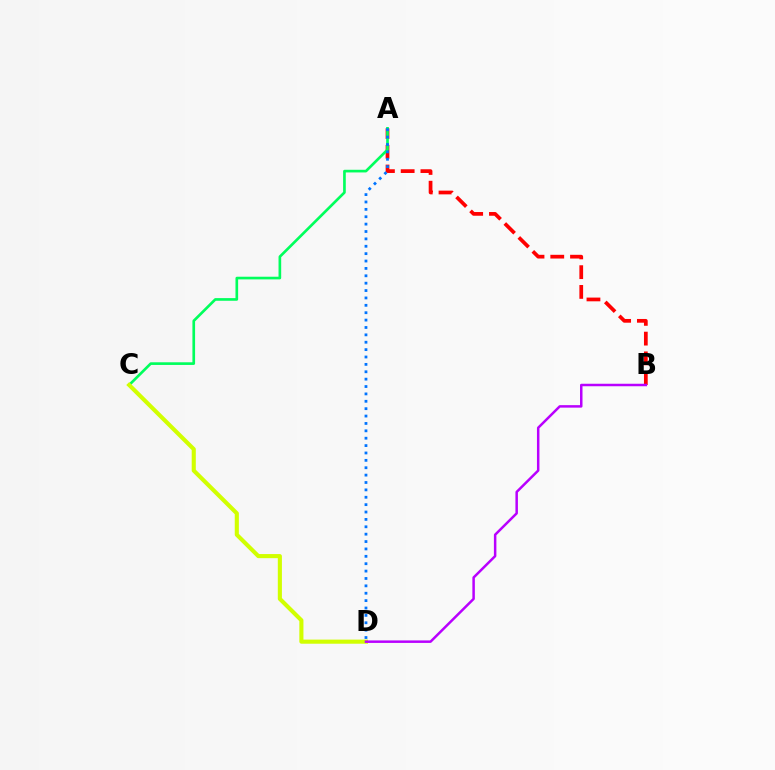{('A', 'B'): [{'color': '#ff0000', 'line_style': 'dashed', 'thickness': 2.68}], ('A', 'C'): [{'color': '#00ff5c', 'line_style': 'solid', 'thickness': 1.92}], ('A', 'D'): [{'color': '#0074ff', 'line_style': 'dotted', 'thickness': 2.01}], ('C', 'D'): [{'color': '#d1ff00', 'line_style': 'solid', 'thickness': 2.95}], ('B', 'D'): [{'color': '#b900ff', 'line_style': 'solid', 'thickness': 1.79}]}